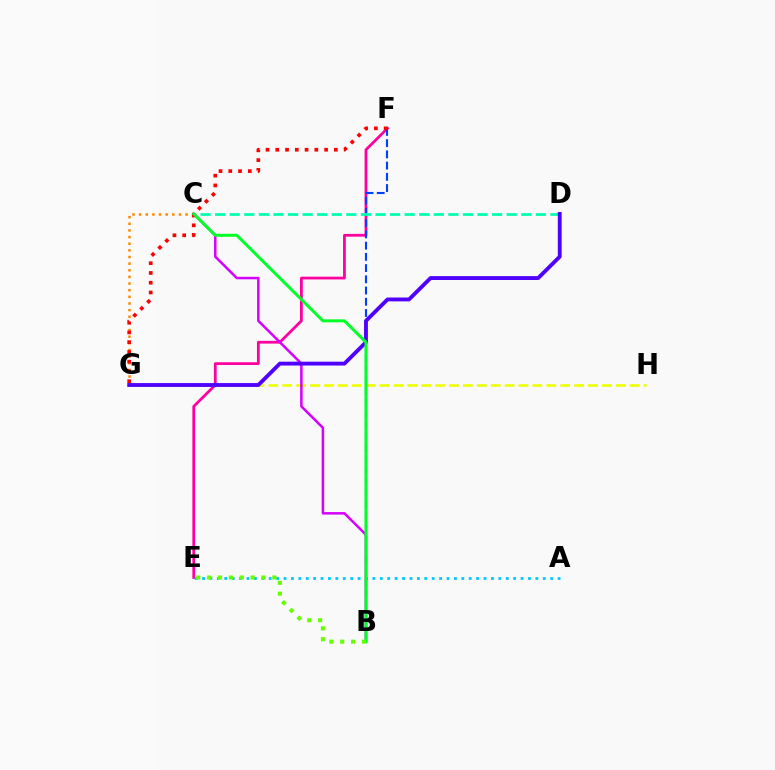{('E', 'F'): [{'color': '#ff00a0', 'line_style': 'solid', 'thickness': 2.0}], ('C', 'G'): [{'color': '#ff8800', 'line_style': 'dotted', 'thickness': 1.8}], ('G', 'H'): [{'color': '#eeff00', 'line_style': 'dashed', 'thickness': 1.89}], ('B', 'F'): [{'color': '#003fff', 'line_style': 'dashed', 'thickness': 1.52}], ('A', 'E'): [{'color': '#00c7ff', 'line_style': 'dotted', 'thickness': 2.01}], ('B', 'C'): [{'color': '#d600ff', 'line_style': 'solid', 'thickness': 1.8}, {'color': '#00ff27', 'line_style': 'solid', 'thickness': 2.14}], ('C', 'D'): [{'color': '#00ffaf', 'line_style': 'dashed', 'thickness': 1.98}], ('F', 'G'): [{'color': '#ff0000', 'line_style': 'dotted', 'thickness': 2.65}], ('D', 'G'): [{'color': '#4f00ff', 'line_style': 'solid', 'thickness': 2.77}], ('B', 'E'): [{'color': '#66ff00', 'line_style': 'dotted', 'thickness': 2.95}]}